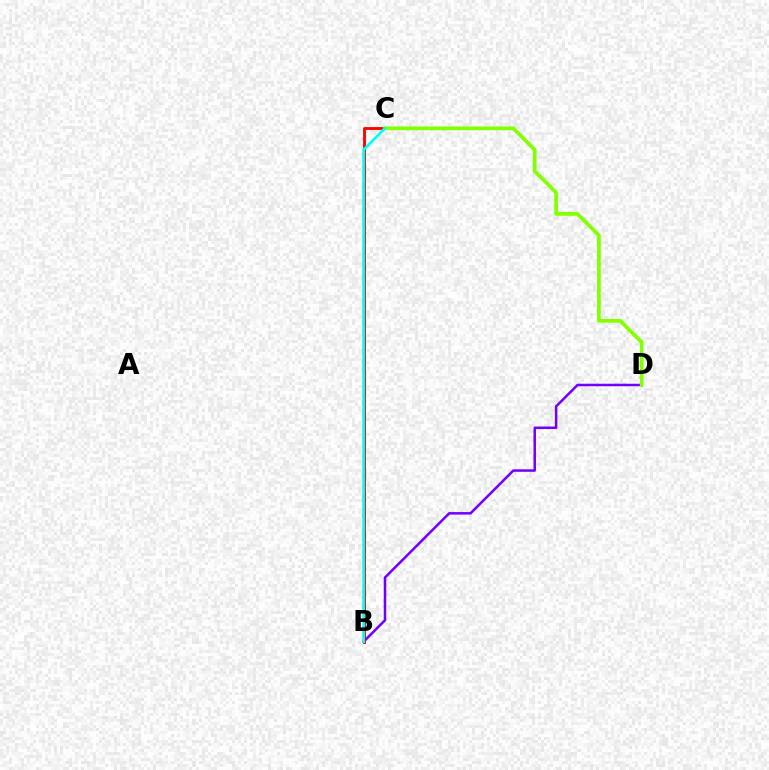{('B', 'D'): [{'color': '#7200ff', 'line_style': 'solid', 'thickness': 1.81}], ('B', 'C'): [{'color': '#ff0000', 'line_style': 'solid', 'thickness': 2.05}, {'color': '#00fff6', 'line_style': 'solid', 'thickness': 1.96}], ('C', 'D'): [{'color': '#84ff00', 'line_style': 'solid', 'thickness': 2.67}]}